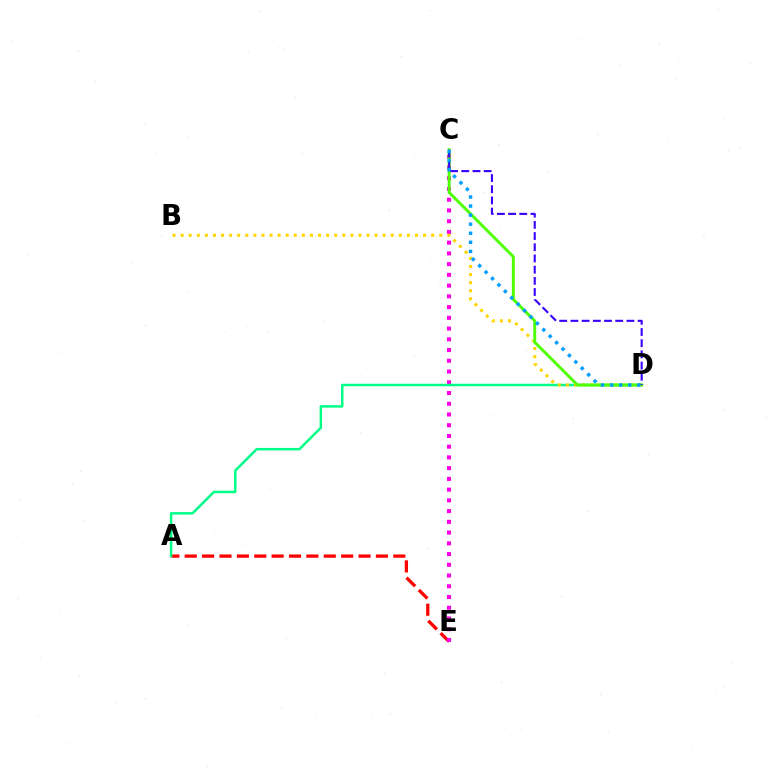{('A', 'E'): [{'color': '#ff0000', 'line_style': 'dashed', 'thickness': 2.36}], ('C', 'E'): [{'color': '#ff00ed', 'line_style': 'dotted', 'thickness': 2.92}], ('A', 'D'): [{'color': '#00ff86', 'line_style': 'solid', 'thickness': 1.78}], ('B', 'D'): [{'color': '#ffd500', 'line_style': 'dotted', 'thickness': 2.2}], ('C', 'D'): [{'color': '#4fff00', 'line_style': 'solid', 'thickness': 2.12}, {'color': '#3700ff', 'line_style': 'dashed', 'thickness': 1.52}, {'color': '#009eff', 'line_style': 'dotted', 'thickness': 2.46}]}